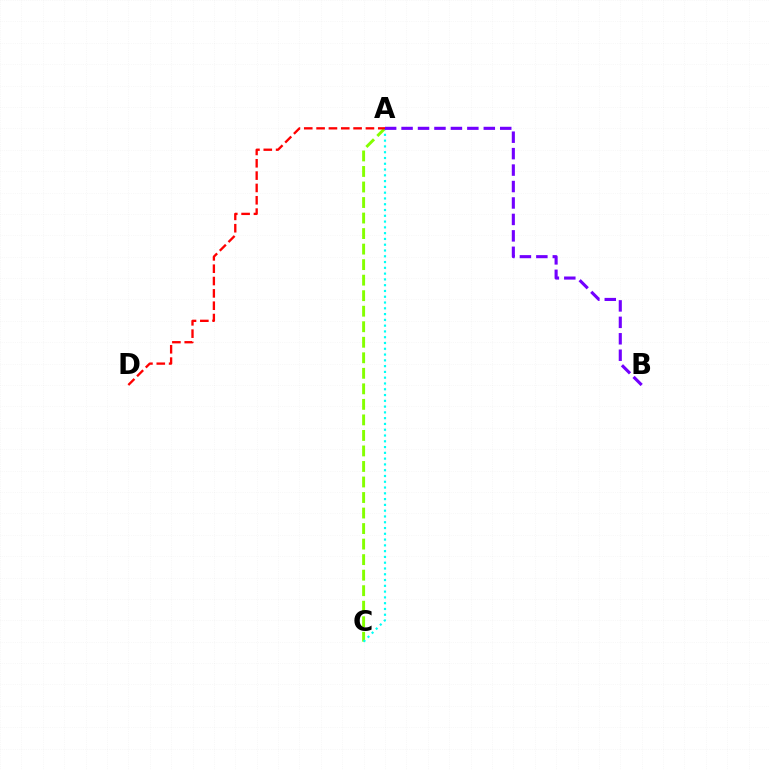{('A', 'C'): [{'color': '#84ff00', 'line_style': 'dashed', 'thickness': 2.11}, {'color': '#00fff6', 'line_style': 'dotted', 'thickness': 1.57}], ('A', 'B'): [{'color': '#7200ff', 'line_style': 'dashed', 'thickness': 2.23}], ('A', 'D'): [{'color': '#ff0000', 'line_style': 'dashed', 'thickness': 1.68}]}